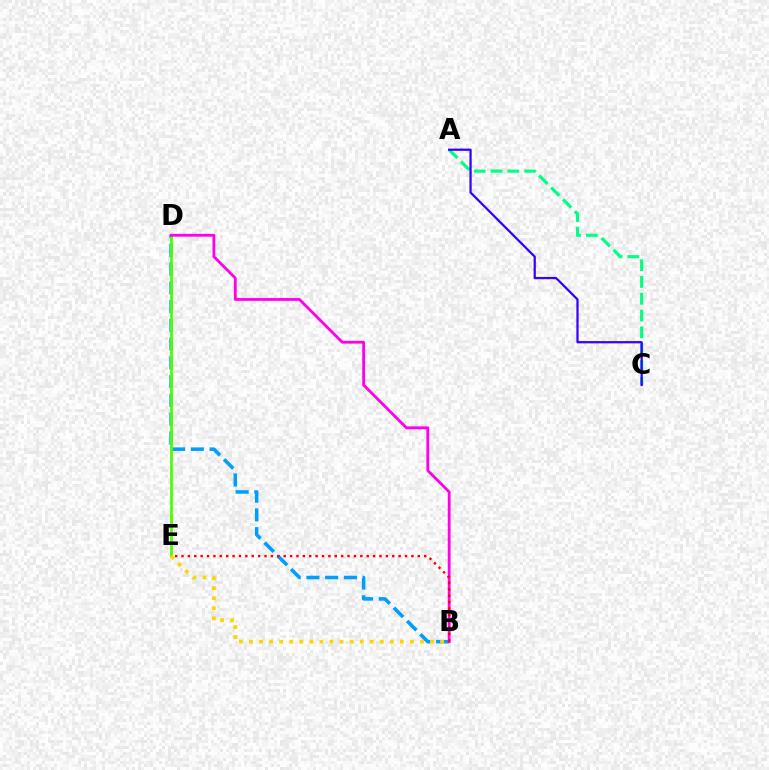{('B', 'D'): [{'color': '#009eff', 'line_style': 'dashed', 'thickness': 2.55}, {'color': '#ff00ed', 'line_style': 'solid', 'thickness': 2.02}], ('A', 'C'): [{'color': '#00ff86', 'line_style': 'dashed', 'thickness': 2.28}, {'color': '#3700ff', 'line_style': 'solid', 'thickness': 1.62}], ('D', 'E'): [{'color': '#4fff00', 'line_style': 'solid', 'thickness': 2.02}], ('B', 'E'): [{'color': '#ff0000', 'line_style': 'dotted', 'thickness': 1.74}, {'color': '#ffd500', 'line_style': 'dotted', 'thickness': 2.73}]}